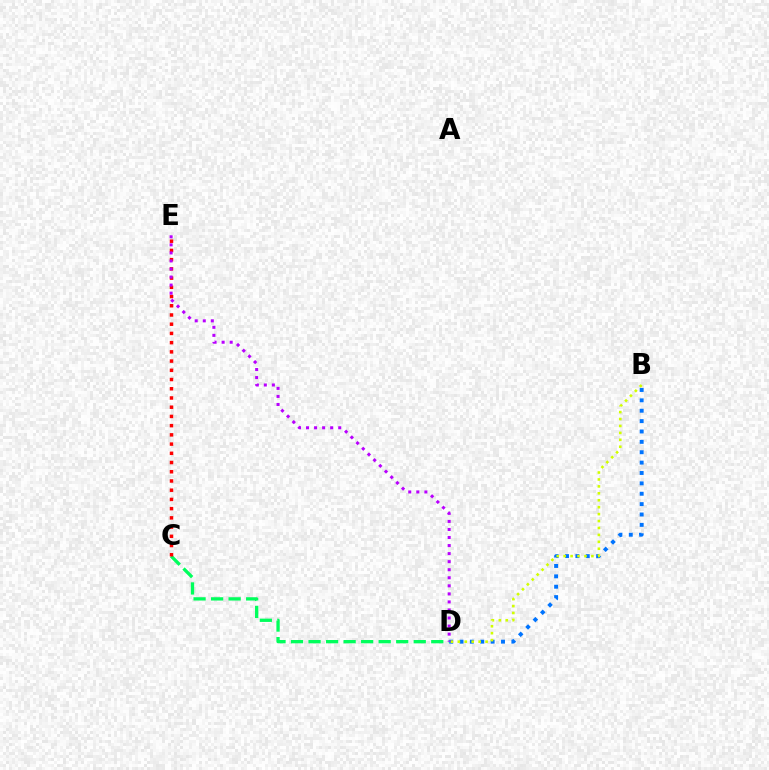{('B', 'D'): [{'color': '#0074ff', 'line_style': 'dotted', 'thickness': 2.82}, {'color': '#d1ff00', 'line_style': 'dotted', 'thickness': 1.88}], ('C', 'D'): [{'color': '#00ff5c', 'line_style': 'dashed', 'thickness': 2.38}], ('C', 'E'): [{'color': '#ff0000', 'line_style': 'dotted', 'thickness': 2.51}], ('D', 'E'): [{'color': '#b900ff', 'line_style': 'dotted', 'thickness': 2.19}]}